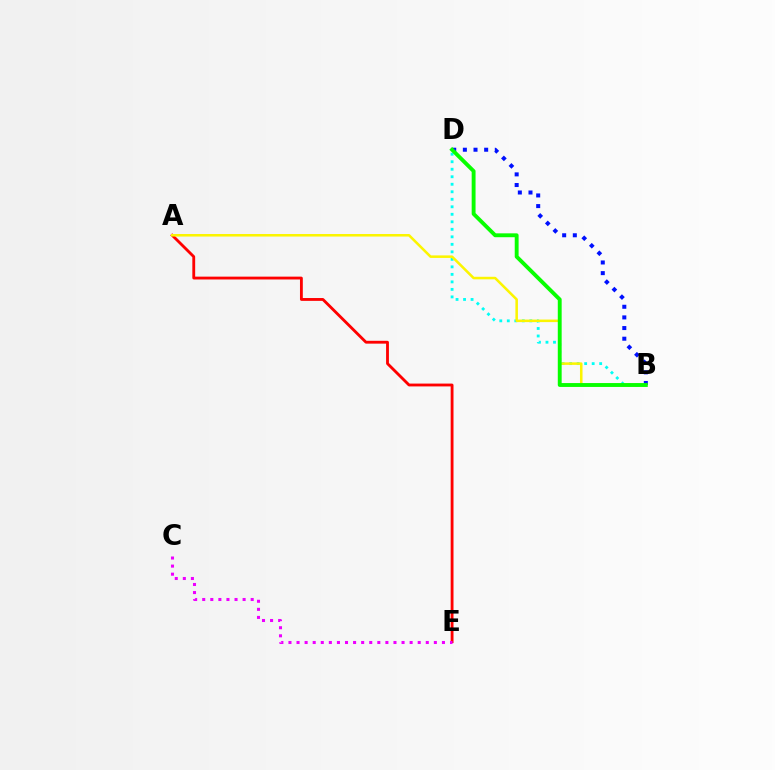{('B', 'D'): [{'color': '#00fff6', 'line_style': 'dotted', 'thickness': 2.04}, {'color': '#0010ff', 'line_style': 'dotted', 'thickness': 2.89}, {'color': '#08ff00', 'line_style': 'solid', 'thickness': 2.79}], ('A', 'E'): [{'color': '#ff0000', 'line_style': 'solid', 'thickness': 2.04}], ('C', 'E'): [{'color': '#ee00ff', 'line_style': 'dotted', 'thickness': 2.19}], ('A', 'B'): [{'color': '#fcf500', 'line_style': 'solid', 'thickness': 1.83}]}